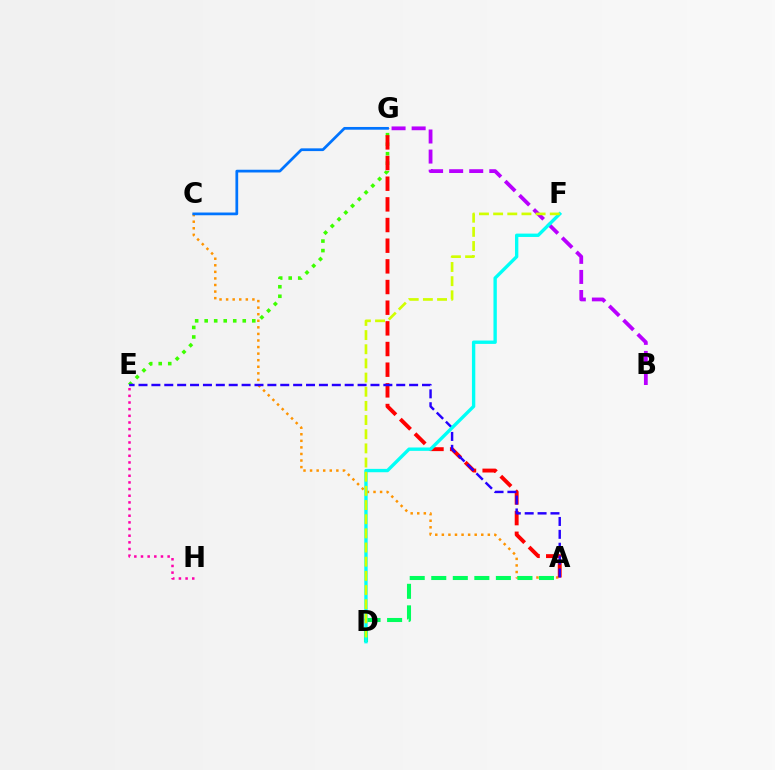{('E', 'G'): [{'color': '#3dff00', 'line_style': 'dotted', 'thickness': 2.59}], ('A', 'C'): [{'color': '#ff9400', 'line_style': 'dotted', 'thickness': 1.78}], ('B', 'G'): [{'color': '#b900ff', 'line_style': 'dashed', 'thickness': 2.73}], ('A', 'G'): [{'color': '#ff0000', 'line_style': 'dashed', 'thickness': 2.81}], ('A', 'E'): [{'color': '#2500ff', 'line_style': 'dashed', 'thickness': 1.75}], ('A', 'D'): [{'color': '#00ff5c', 'line_style': 'dashed', 'thickness': 2.93}], ('E', 'H'): [{'color': '#ff00ac', 'line_style': 'dotted', 'thickness': 1.81}], ('D', 'F'): [{'color': '#00fff6', 'line_style': 'solid', 'thickness': 2.42}, {'color': '#d1ff00', 'line_style': 'dashed', 'thickness': 1.92}], ('C', 'G'): [{'color': '#0074ff', 'line_style': 'solid', 'thickness': 1.97}]}